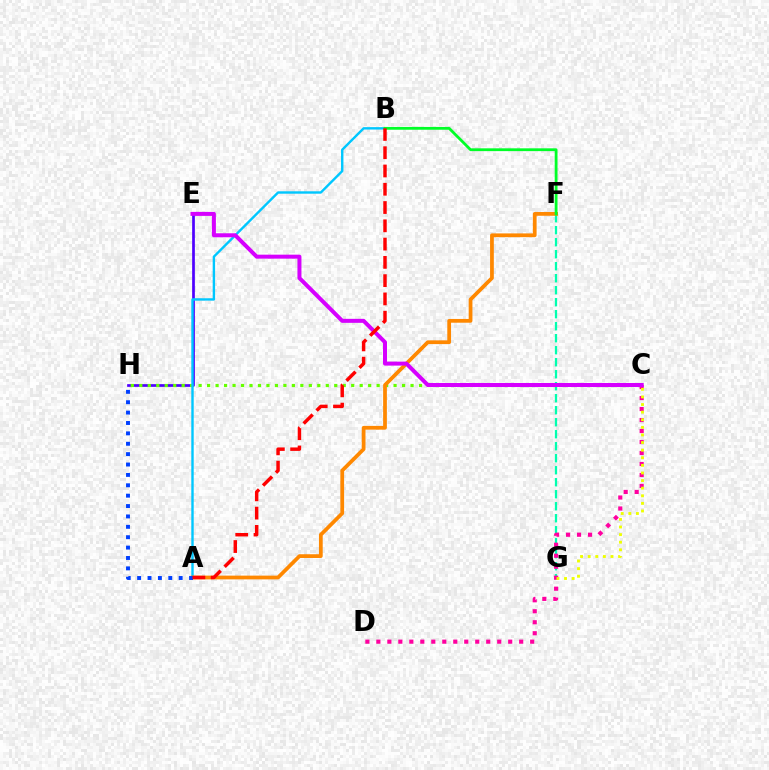{('E', 'H'): [{'color': '#4f00ff', 'line_style': 'solid', 'thickness': 1.95}], ('F', 'G'): [{'color': '#00ffaf', 'line_style': 'dashed', 'thickness': 1.63}], ('C', 'H'): [{'color': '#66ff00', 'line_style': 'dotted', 'thickness': 2.3}], ('A', 'B'): [{'color': '#00c7ff', 'line_style': 'solid', 'thickness': 1.73}, {'color': '#ff0000', 'line_style': 'dashed', 'thickness': 2.48}], ('C', 'D'): [{'color': '#ff00a0', 'line_style': 'dotted', 'thickness': 2.98}], ('A', 'F'): [{'color': '#ff8800', 'line_style': 'solid', 'thickness': 2.7}], ('B', 'F'): [{'color': '#00ff27', 'line_style': 'solid', 'thickness': 2.02}], ('C', 'G'): [{'color': '#eeff00', 'line_style': 'dotted', 'thickness': 2.07}], ('A', 'H'): [{'color': '#003fff', 'line_style': 'dotted', 'thickness': 2.82}], ('C', 'E'): [{'color': '#d600ff', 'line_style': 'solid', 'thickness': 2.88}]}